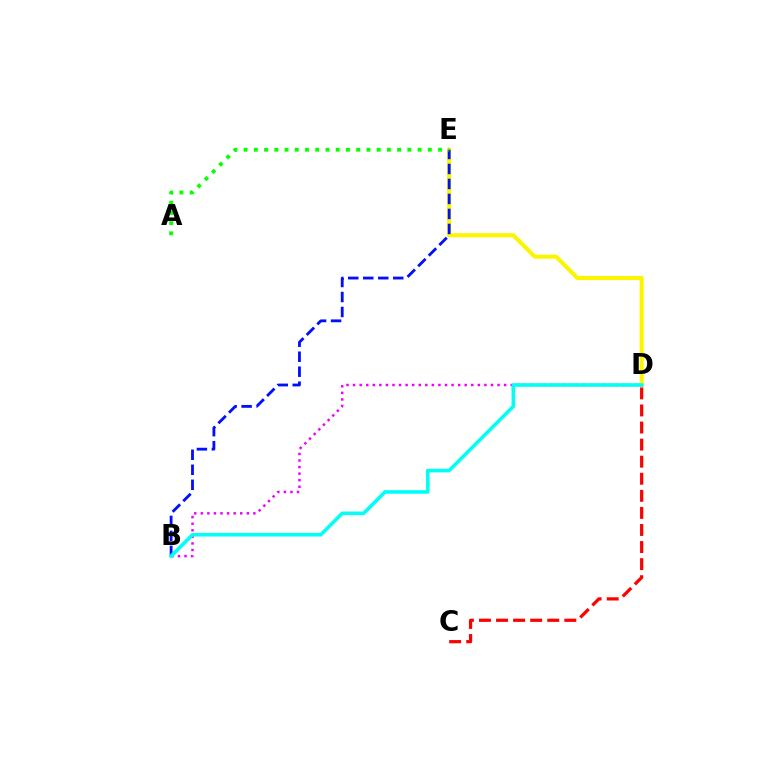{('D', 'E'): [{'color': '#fcf500', 'line_style': 'solid', 'thickness': 2.94}], ('B', 'E'): [{'color': '#0010ff', 'line_style': 'dashed', 'thickness': 2.04}], ('A', 'E'): [{'color': '#08ff00', 'line_style': 'dotted', 'thickness': 2.78}], ('C', 'D'): [{'color': '#ff0000', 'line_style': 'dashed', 'thickness': 2.32}], ('B', 'D'): [{'color': '#ee00ff', 'line_style': 'dotted', 'thickness': 1.78}, {'color': '#00fff6', 'line_style': 'solid', 'thickness': 2.59}]}